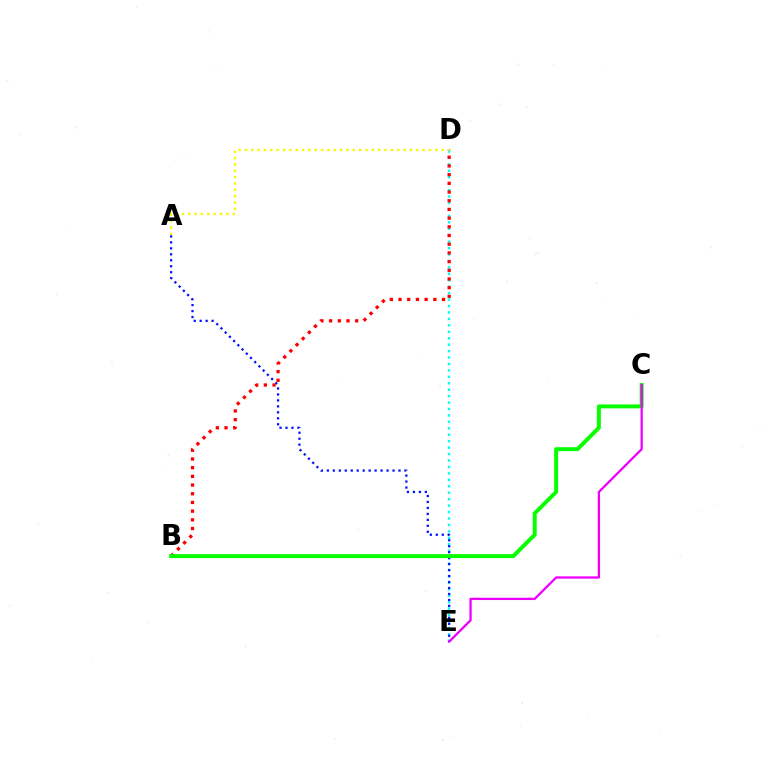{('D', 'E'): [{'color': '#00fff6', 'line_style': 'dotted', 'thickness': 1.75}], ('A', 'E'): [{'color': '#0010ff', 'line_style': 'dotted', 'thickness': 1.62}], ('B', 'D'): [{'color': '#ff0000', 'line_style': 'dotted', 'thickness': 2.36}], ('A', 'D'): [{'color': '#fcf500', 'line_style': 'dotted', 'thickness': 1.72}], ('B', 'C'): [{'color': '#08ff00', 'line_style': 'solid', 'thickness': 2.85}], ('C', 'E'): [{'color': '#ee00ff', 'line_style': 'solid', 'thickness': 1.65}]}